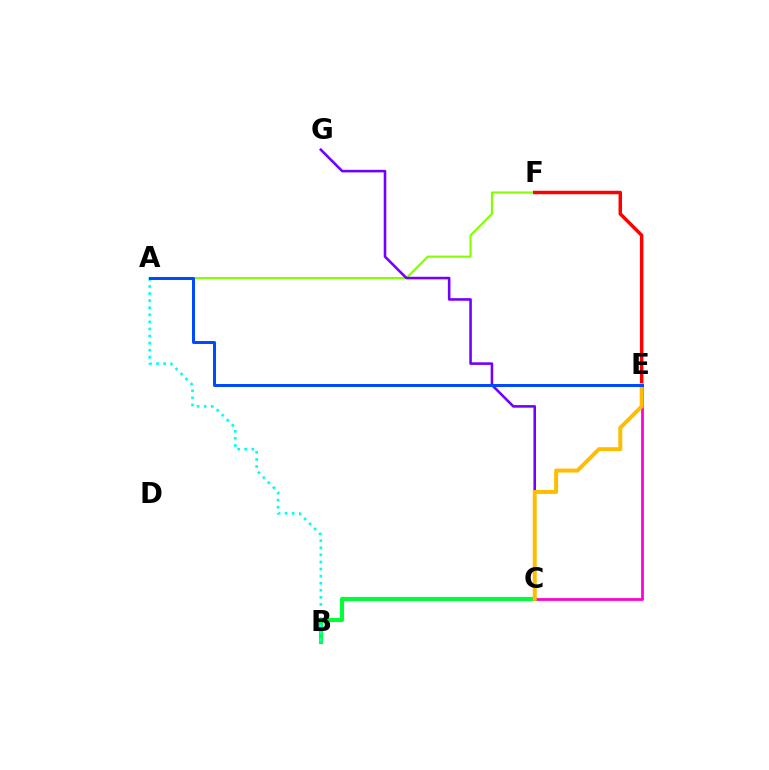{('A', 'F'): [{'color': '#84ff00', 'line_style': 'solid', 'thickness': 1.55}], ('B', 'C'): [{'color': '#00ff39', 'line_style': 'solid', 'thickness': 2.95}], ('E', 'F'): [{'color': '#ff0000', 'line_style': 'solid', 'thickness': 2.5}], ('C', 'G'): [{'color': '#7200ff', 'line_style': 'solid', 'thickness': 1.86}], ('A', 'B'): [{'color': '#00fff6', 'line_style': 'dotted', 'thickness': 1.92}], ('C', 'E'): [{'color': '#ff00cf', 'line_style': 'solid', 'thickness': 1.97}, {'color': '#ffbd00', 'line_style': 'solid', 'thickness': 2.85}], ('A', 'E'): [{'color': '#004bff', 'line_style': 'solid', 'thickness': 2.17}]}